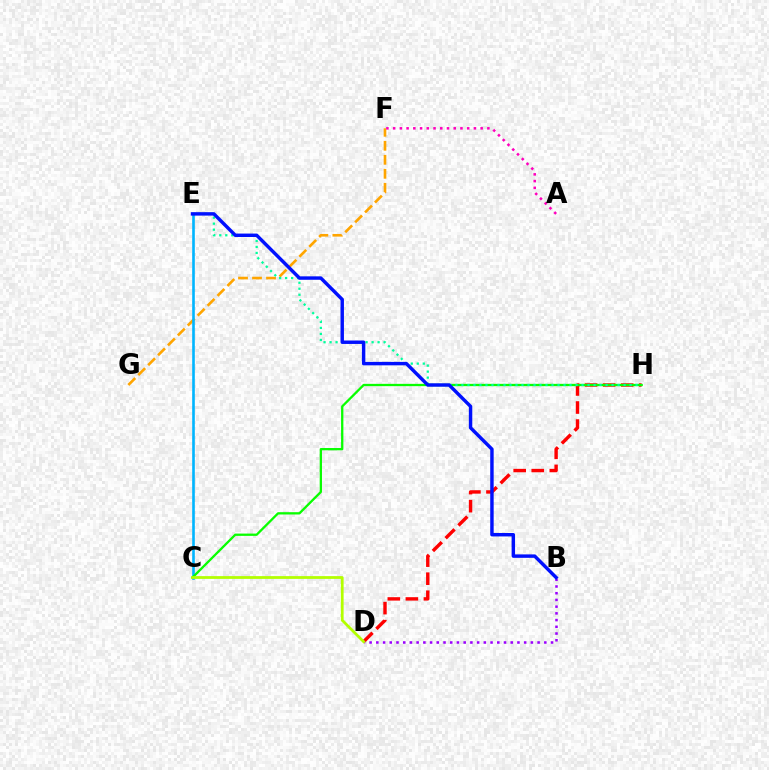{('F', 'G'): [{'color': '#ffa500', 'line_style': 'dashed', 'thickness': 1.9}], ('D', 'H'): [{'color': '#ff0000', 'line_style': 'dashed', 'thickness': 2.45}], ('A', 'F'): [{'color': '#ff00bd', 'line_style': 'dotted', 'thickness': 1.83}], ('C', 'E'): [{'color': '#00b5ff', 'line_style': 'solid', 'thickness': 1.89}], ('C', 'H'): [{'color': '#08ff00', 'line_style': 'solid', 'thickness': 1.65}], ('E', 'H'): [{'color': '#00ff9d', 'line_style': 'dotted', 'thickness': 1.63}], ('B', 'D'): [{'color': '#9b00ff', 'line_style': 'dotted', 'thickness': 1.83}], ('B', 'E'): [{'color': '#0010ff', 'line_style': 'solid', 'thickness': 2.47}], ('C', 'D'): [{'color': '#b3ff00', 'line_style': 'solid', 'thickness': 2.0}]}